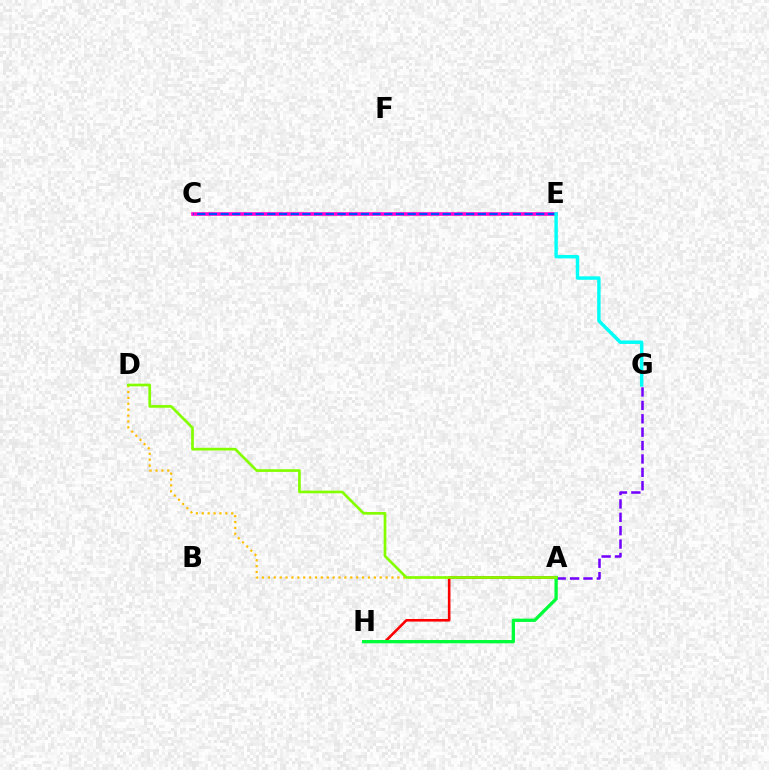{('A', 'G'): [{'color': '#7200ff', 'line_style': 'dashed', 'thickness': 1.82}], ('C', 'E'): [{'color': '#ff00cf', 'line_style': 'solid', 'thickness': 2.57}, {'color': '#004bff', 'line_style': 'dashed', 'thickness': 1.59}], ('A', 'D'): [{'color': '#ffbd00', 'line_style': 'dotted', 'thickness': 1.6}, {'color': '#84ff00', 'line_style': 'solid', 'thickness': 1.95}], ('A', 'H'): [{'color': '#ff0000', 'line_style': 'solid', 'thickness': 1.86}, {'color': '#00ff39', 'line_style': 'solid', 'thickness': 2.38}], ('E', 'G'): [{'color': '#00fff6', 'line_style': 'solid', 'thickness': 2.47}]}